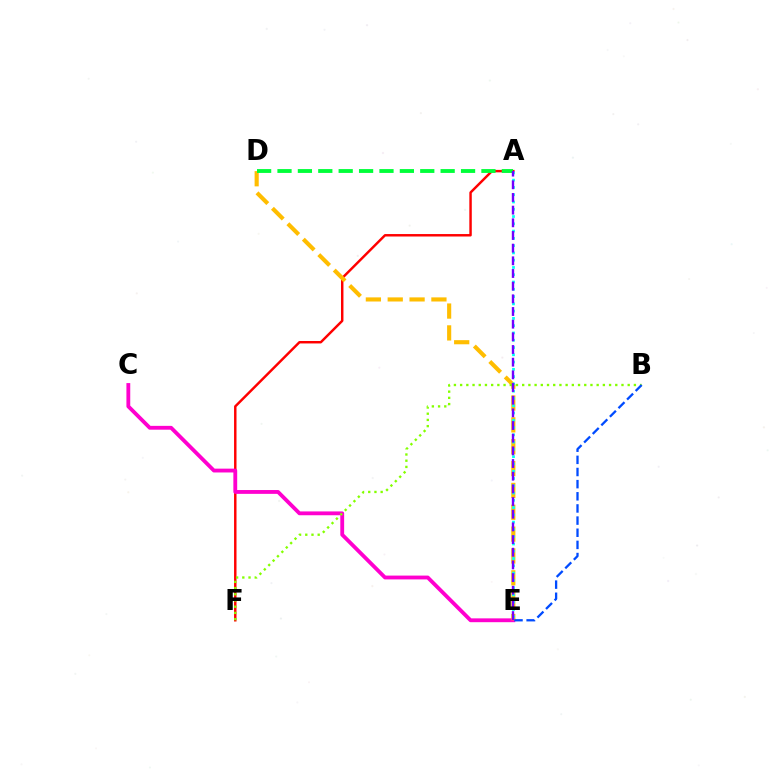{('A', 'F'): [{'color': '#ff0000', 'line_style': 'solid', 'thickness': 1.76}], ('C', 'E'): [{'color': '#ff00cf', 'line_style': 'solid', 'thickness': 2.76}], ('D', 'E'): [{'color': '#ffbd00', 'line_style': 'dashed', 'thickness': 2.97}], ('A', 'D'): [{'color': '#00ff39', 'line_style': 'dashed', 'thickness': 2.77}], ('B', 'F'): [{'color': '#84ff00', 'line_style': 'dotted', 'thickness': 1.69}], ('B', 'E'): [{'color': '#004bff', 'line_style': 'dashed', 'thickness': 1.65}], ('A', 'E'): [{'color': '#00fff6', 'line_style': 'dotted', 'thickness': 1.98}, {'color': '#7200ff', 'line_style': 'dashed', 'thickness': 1.72}]}